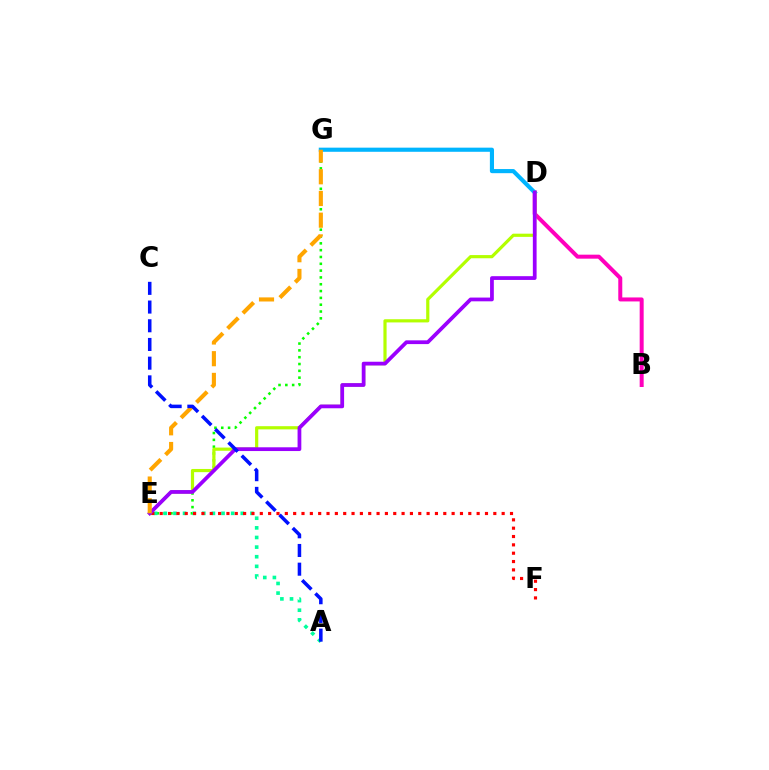{('E', 'G'): [{'color': '#08ff00', 'line_style': 'dotted', 'thickness': 1.85}, {'color': '#ffa500', 'line_style': 'dashed', 'thickness': 2.95}], ('A', 'E'): [{'color': '#00ff9d', 'line_style': 'dotted', 'thickness': 2.62}], ('B', 'D'): [{'color': '#ff00bd', 'line_style': 'solid', 'thickness': 2.87}], ('D', 'G'): [{'color': '#00b5ff', 'line_style': 'solid', 'thickness': 2.97}], ('E', 'F'): [{'color': '#ff0000', 'line_style': 'dotted', 'thickness': 2.27}], ('D', 'E'): [{'color': '#b3ff00', 'line_style': 'solid', 'thickness': 2.29}, {'color': '#9b00ff', 'line_style': 'solid', 'thickness': 2.7}], ('A', 'C'): [{'color': '#0010ff', 'line_style': 'dashed', 'thickness': 2.54}]}